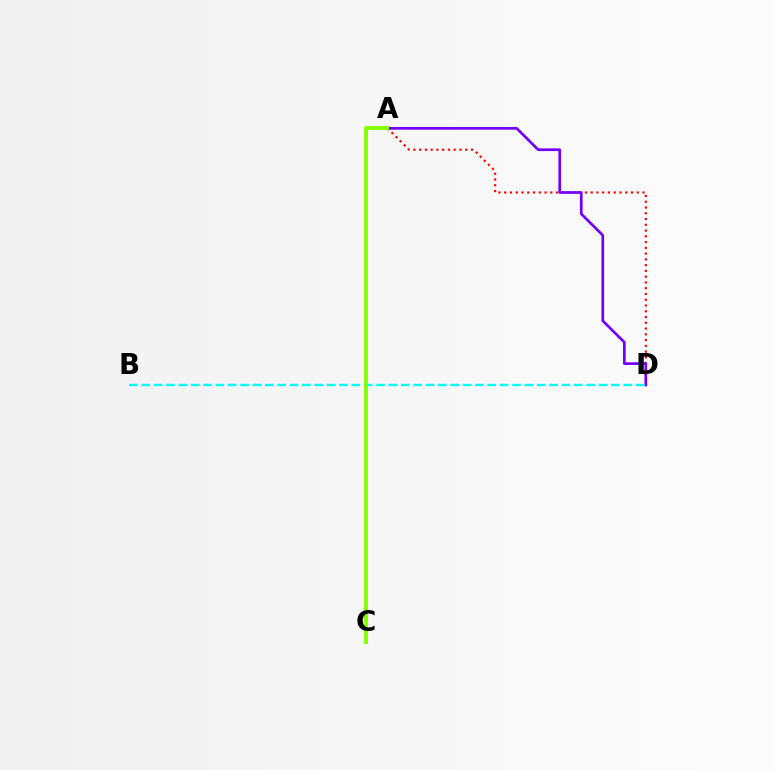{('A', 'D'): [{'color': '#ff0000', 'line_style': 'dotted', 'thickness': 1.57}, {'color': '#7200ff', 'line_style': 'solid', 'thickness': 1.94}], ('B', 'D'): [{'color': '#00fff6', 'line_style': 'dashed', 'thickness': 1.68}], ('A', 'C'): [{'color': '#84ff00', 'line_style': 'solid', 'thickness': 2.79}]}